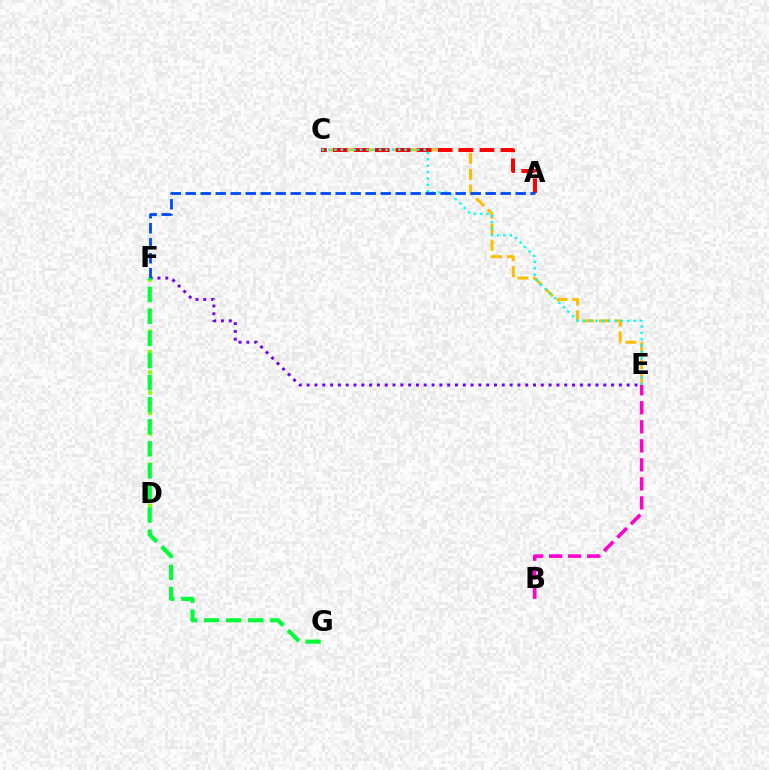{('C', 'E'): [{'color': '#ffbd00', 'line_style': 'dashed', 'thickness': 2.17}, {'color': '#00fff6', 'line_style': 'dotted', 'thickness': 1.73}], ('D', 'F'): [{'color': '#84ff00', 'line_style': 'dotted', 'thickness': 2.79}], ('A', 'C'): [{'color': '#ff0000', 'line_style': 'dashed', 'thickness': 2.84}], ('E', 'F'): [{'color': '#7200ff', 'line_style': 'dotted', 'thickness': 2.12}], ('A', 'F'): [{'color': '#004bff', 'line_style': 'dashed', 'thickness': 2.04}], ('F', 'G'): [{'color': '#00ff39', 'line_style': 'dashed', 'thickness': 3.0}], ('B', 'E'): [{'color': '#ff00cf', 'line_style': 'dashed', 'thickness': 2.58}]}